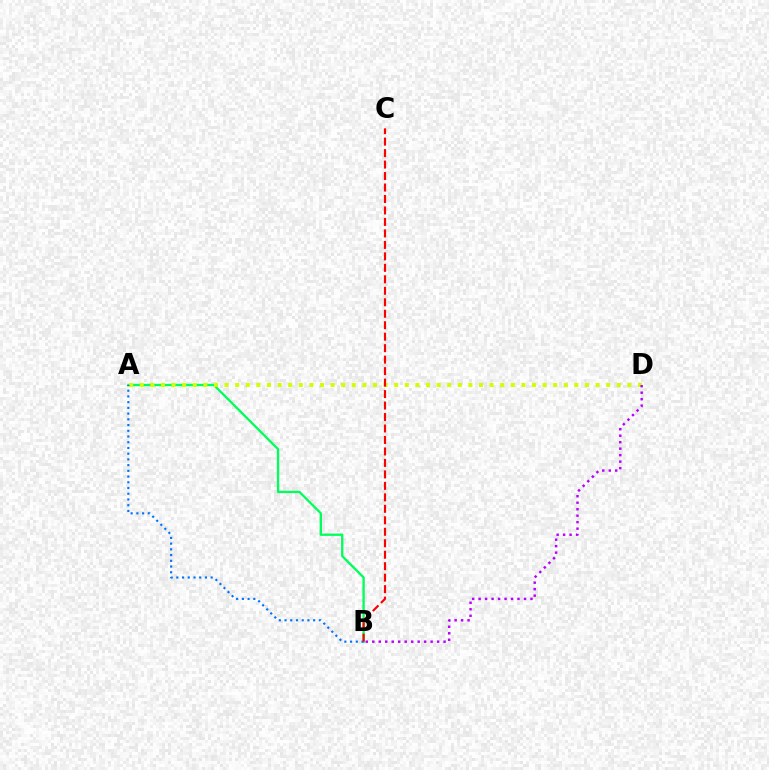{('A', 'B'): [{'color': '#00ff5c', 'line_style': 'solid', 'thickness': 1.67}, {'color': '#0074ff', 'line_style': 'dotted', 'thickness': 1.56}], ('A', 'D'): [{'color': '#d1ff00', 'line_style': 'dotted', 'thickness': 2.88}], ('B', 'C'): [{'color': '#ff0000', 'line_style': 'dashed', 'thickness': 1.56}], ('B', 'D'): [{'color': '#b900ff', 'line_style': 'dotted', 'thickness': 1.76}]}